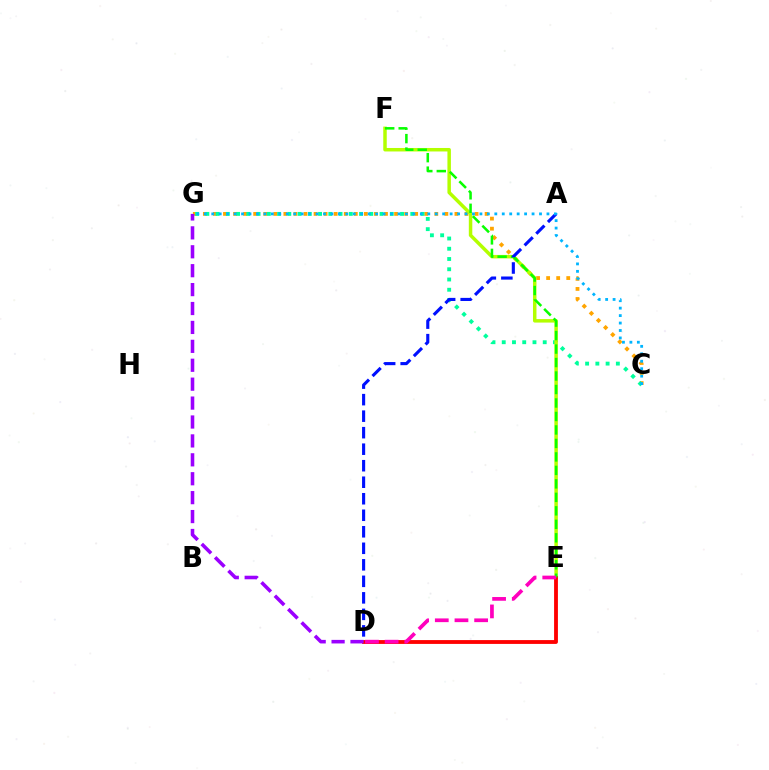{('C', 'G'): [{'color': '#ffa500', 'line_style': 'dotted', 'thickness': 2.73}, {'color': '#00ff9d', 'line_style': 'dotted', 'thickness': 2.78}, {'color': '#00b5ff', 'line_style': 'dotted', 'thickness': 2.02}], ('E', 'F'): [{'color': '#b3ff00', 'line_style': 'solid', 'thickness': 2.51}, {'color': '#08ff00', 'line_style': 'dashed', 'thickness': 1.83}], ('D', 'E'): [{'color': '#ff0000', 'line_style': 'solid', 'thickness': 2.76}, {'color': '#ff00bd', 'line_style': 'dashed', 'thickness': 2.67}], ('A', 'D'): [{'color': '#0010ff', 'line_style': 'dashed', 'thickness': 2.24}], ('D', 'G'): [{'color': '#9b00ff', 'line_style': 'dashed', 'thickness': 2.57}]}